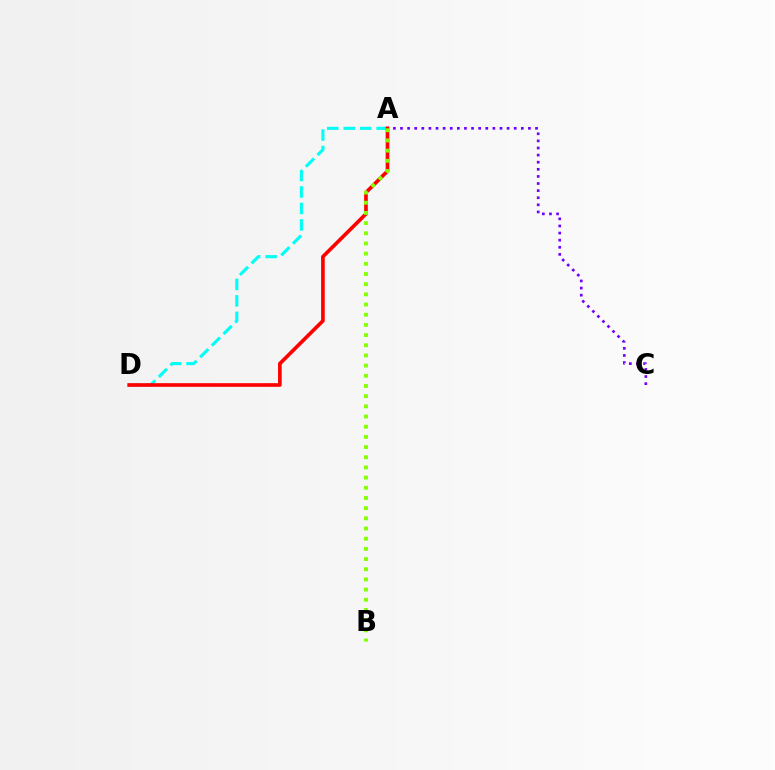{('A', 'C'): [{'color': '#7200ff', 'line_style': 'dotted', 'thickness': 1.93}], ('A', 'D'): [{'color': '#00fff6', 'line_style': 'dashed', 'thickness': 2.24}, {'color': '#ff0000', 'line_style': 'solid', 'thickness': 2.63}], ('A', 'B'): [{'color': '#84ff00', 'line_style': 'dotted', 'thickness': 2.77}]}